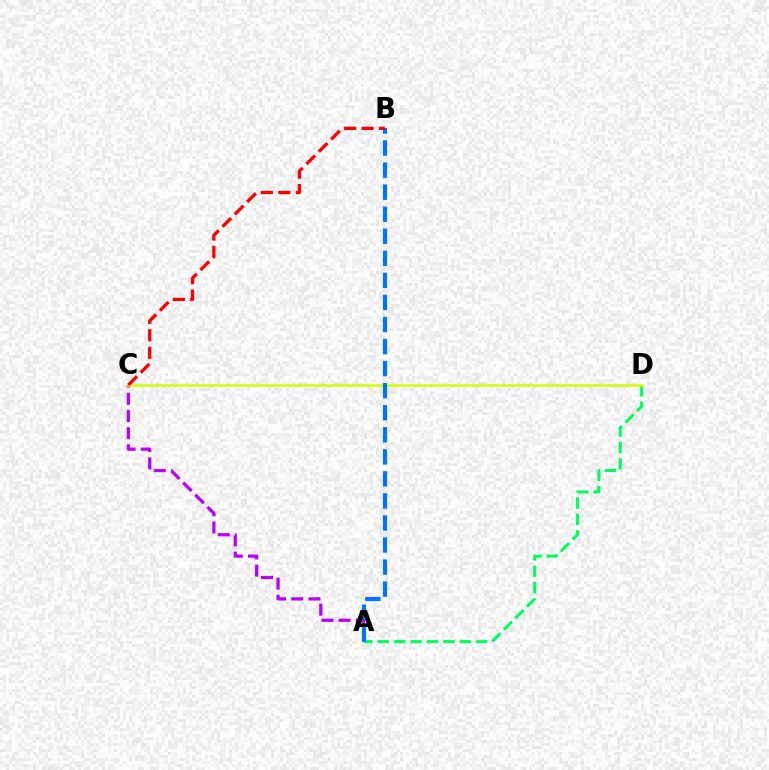{('A', 'C'): [{'color': '#b900ff', 'line_style': 'dashed', 'thickness': 2.34}], ('A', 'D'): [{'color': '#00ff5c', 'line_style': 'dashed', 'thickness': 2.23}], ('C', 'D'): [{'color': '#d1ff00', 'line_style': 'solid', 'thickness': 1.8}], ('A', 'B'): [{'color': '#0074ff', 'line_style': 'dashed', 'thickness': 3.0}], ('B', 'C'): [{'color': '#ff0000', 'line_style': 'dashed', 'thickness': 2.38}]}